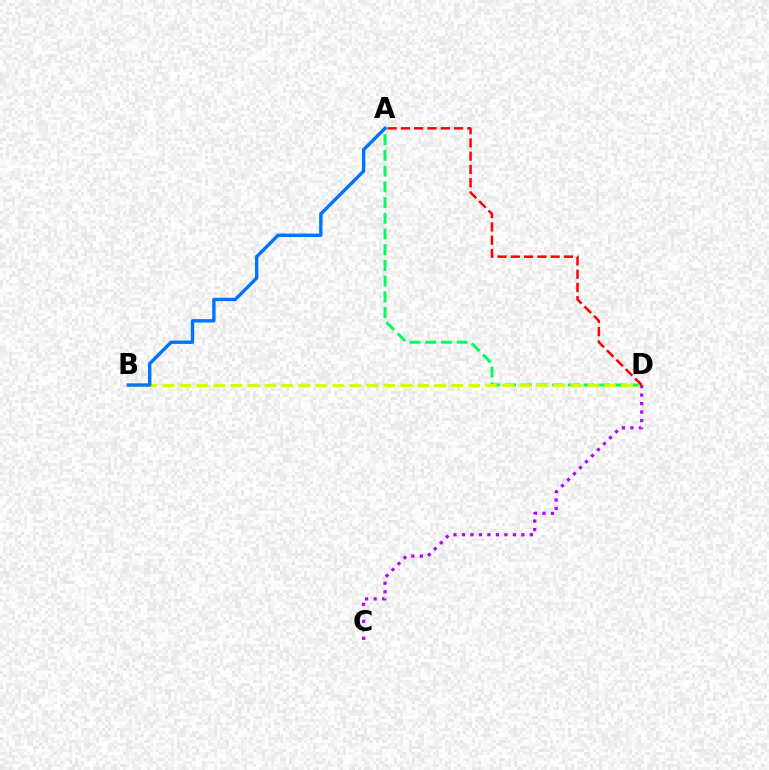{('A', 'D'): [{'color': '#00ff5c', 'line_style': 'dashed', 'thickness': 2.13}, {'color': '#ff0000', 'line_style': 'dashed', 'thickness': 1.8}], ('B', 'D'): [{'color': '#d1ff00', 'line_style': 'dashed', 'thickness': 2.31}], ('A', 'B'): [{'color': '#0074ff', 'line_style': 'solid', 'thickness': 2.43}], ('C', 'D'): [{'color': '#b900ff', 'line_style': 'dotted', 'thickness': 2.31}]}